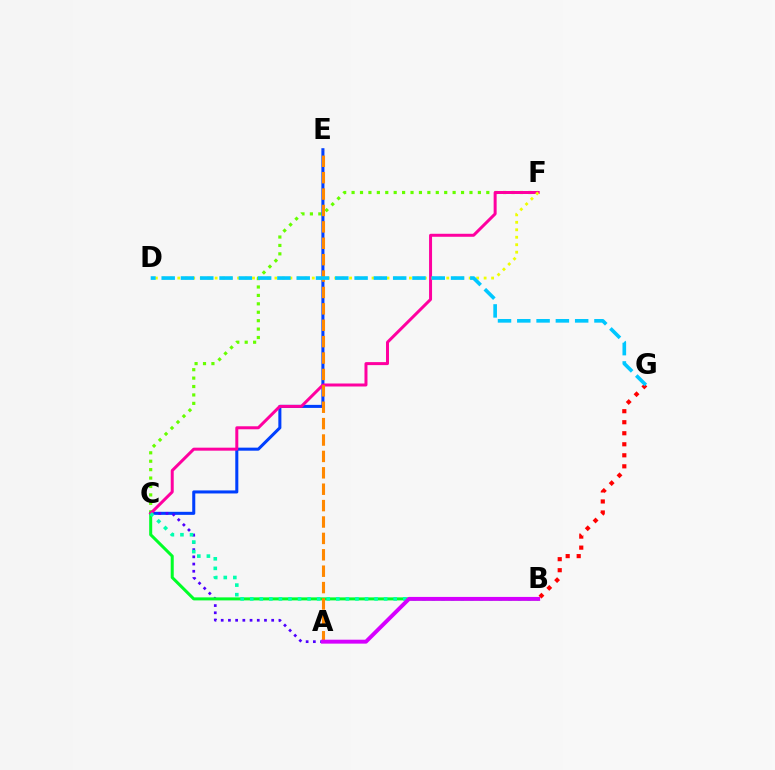{('B', 'G'): [{'color': '#ff0000', 'line_style': 'dotted', 'thickness': 3.0}], ('C', 'F'): [{'color': '#66ff00', 'line_style': 'dotted', 'thickness': 2.29}, {'color': '#ff00a0', 'line_style': 'solid', 'thickness': 2.15}], ('C', 'E'): [{'color': '#003fff', 'line_style': 'solid', 'thickness': 2.19}], ('A', 'C'): [{'color': '#4f00ff', 'line_style': 'dotted', 'thickness': 1.96}], ('B', 'C'): [{'color': '#00ff27', 'line_style': 'solid', 'thickness': 2.18}, {'color': '#00ffaf', 'line_style': 'dotted', 'thickness': 2.6}], ('D', 'F'): [{'color': '#eeff00', 'line_style': 'dotted', 'thickness': 2.03}], ('A', 'E'): [{'color': '#ff8800', 'line_style': 'dashed', 'thickness': 2.23}], ('A', 'B'): [{'color': '#d600ff', 'line_style': 'solid', 'thickness': 2.83}], ('D', 'G'): [{'color': '#00c7ff', 'line_style': 'dashed', 'thickness': 2.62}]}